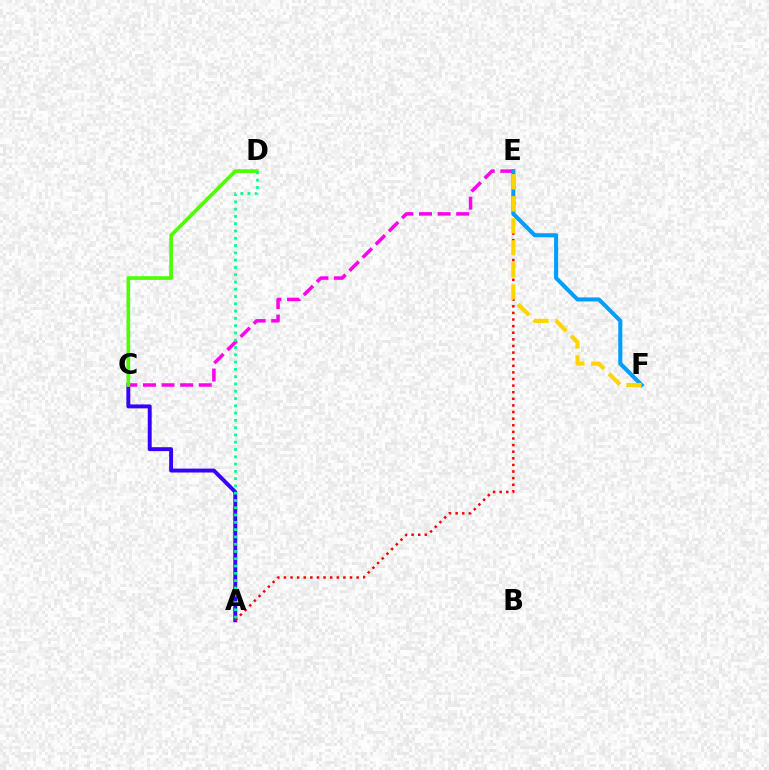{('A', 'C'): [{'color': '#3700ff', 'line_style': 'solid', 'thickness': 2.82}], ('A', 'E'): [{'color': '#ff0000', 'line_style': 'dotted', 'thickness': 1.8}], ('C', 'E'): [{'color': '#ff00ed', 'line_style': 'dashed', 'thickness': 2.53}], ('E', 'F'): [{'color': '#009eff', 'line_style': 'solid', 'thickness': 2.92}, {'color': '#ffd500', 'line_style': 'dashed', 'thickness': 2.99}], ('C', 'D'): [{'color': '#4fff00', 'line_style': 'solid', 'thickness': 2.65}], ('A', 'D'): [{'color': '#00ff86', 'line_style': 'dotted', 'thickness': 1.98}]}